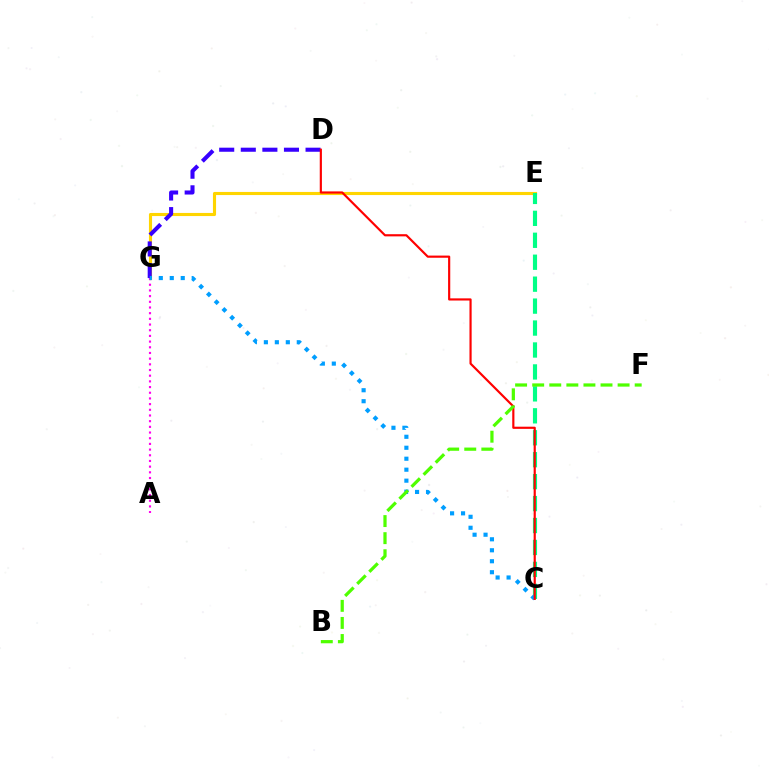{('E', 'G'): [{'color': '#ffd500', 'line_style': 'solid', 'thickness': 2.24}], ('A', 'G'): [{'color': '#ff00ed', 'line_style': 'dotted', 'thickness': 1.54}], ('C', 'E'): [{'color': '#00ff86', 'line_style': 'dashed', 'thickness': 2.98}], ('D', 'G'): [{'color': '#3700ff', 'line_style': 'dashed', 'thickness': 2.93}], ('C', 'G'): [{'color': '#009eff', 'line_style': 'dotted', 'thickness': 2.98}], ('C', 'D'): [{'color': '#ff0000', 'line_style': 'solid', 'thickness': 1.56}], ('B', 'F'): [{'color': '#4fff00', 'line_style': 'dashed', 'thickness': 2.32}]}